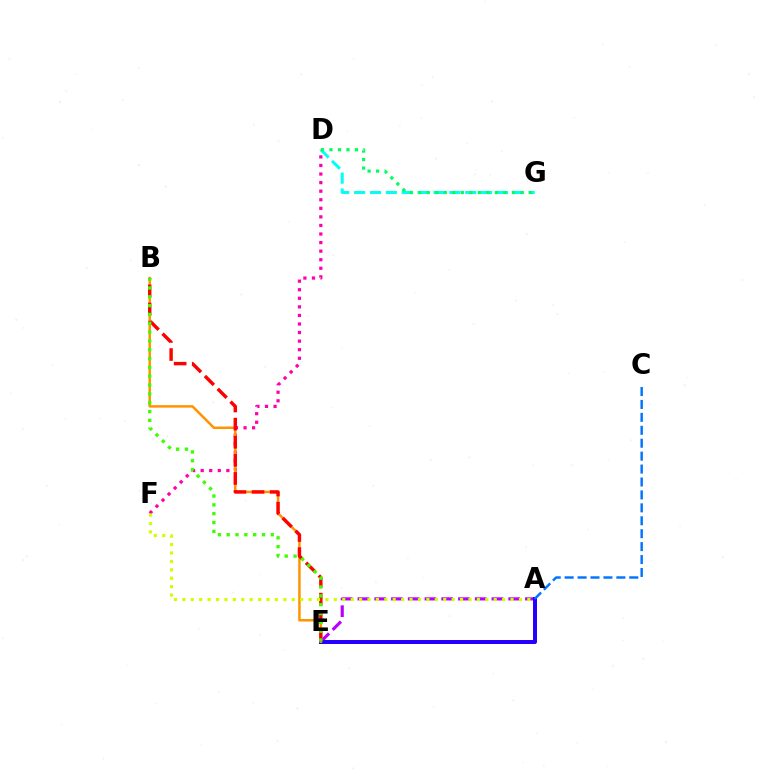{('A', 'E'): [{'color': '#b900ff', 'line_style': 'dashed', 'thickness': 2.28}, {'color': '#2500ff', 'line_style': 'solid', 'thickness': 2.87}], ('D', 'G'): [{'color': '#00fff6', 'line_style': 'dashed', 'thickness': 2.16}, {'color': '#00ff5c', 'line_style': 'dotted', 'thickness': 2.31}], ('D', 'F'): [{'color': '#ff00ac', 'line_style': 'dotted', 'thickness': 2.33}], ('B', 'E'): [{'color': '#ff9400', 'line_style': 'solid', 'thickness': 1.8}, {'color': '#ff0000', 'line_style': 'dashed', 'thickness': 2.46}, {'color': '#3dff00', 'line_style': 'dotted', 'thickness': 2.4}], ('A', 'F'): [{'color': '#d1ff00', 'line_style': 'dotted', 'thickness': 2.29}], ('A', 'C'): [{'color': '#0074ff', 'line_style': 'dashed', 'thickness': 1.76}]}